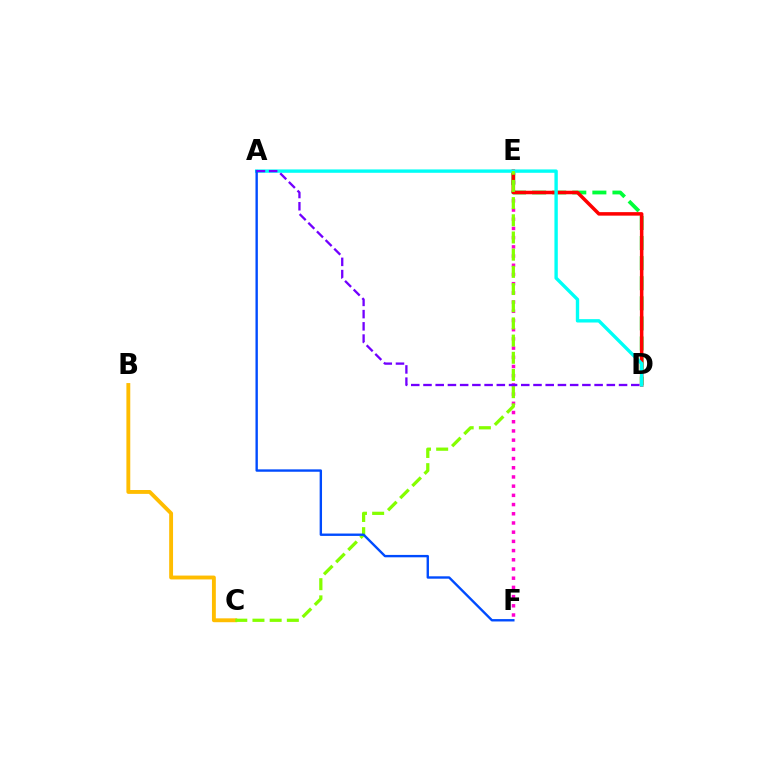{('E', 'F'): [{'color': '#ff00cf', 'line_style': 'dotted', 'thickness': 2.5}], ('B', 'C'): [{'color': '#ffbd00', 'line_style': 'solid', 'thickness': 2.79}], ('D', 'E'): [{'color': '#00ff39', 'line_style': 'dashed', 'thickness': 2.73}, {'color': '#ff0000', 'line_style': 'solid', 'thickness': 2.53}], ('A', 'D'): [{'color': '#00fff6', 'line_style': 'solid', 'thickness': 2.43}, {'color': '#7200ff', 'line_style': 'dashed', 'thickness': 1.66}], ('C', 'E'): [{'color': '#84ff00', 'line_style': 'dashed', 'thickness': 2.33}], ('A', 'F'): [{'color': '#004bff', 'line_style': 'solid', 'thickness': 1.72}]}